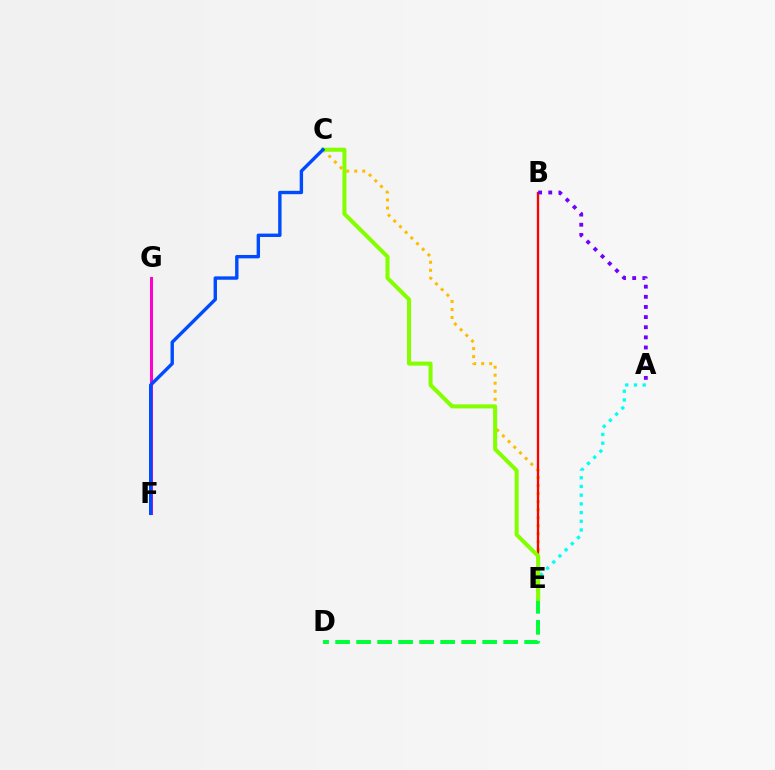{('C', 'E'): [{'color': '#ffbd00', 'line_style': 'dotted', 'thickness': 2.18}, {'color': '#84ff00', 'line_style': 'solid', 'thickness': 2.91}], ('F', 'G'): [{'color': '#ff00cf', 'line_style': 'solid', 'thickness': 2.18}], ('A', 'E'): [{'color': '#00fff6', 'line_style': 'dotted', 'thickness': 2.36}], ('B', 'E'): [{'color': '#ff0000', 'line_style': 'solid', 'thickness': 1.68}], ('D', 'E'): [{'color': '#00ff39', 'line_style': 'dashed', 'thickness': 2.85}], ('A', 'B'): [{'color': '#7200ff', 'line_style': 'dotted', 'thickness': 2.75}], ('C', 'F'): [{'color': '#004bff', 'line_style': 'solid', 'thickness': 2.44}]}